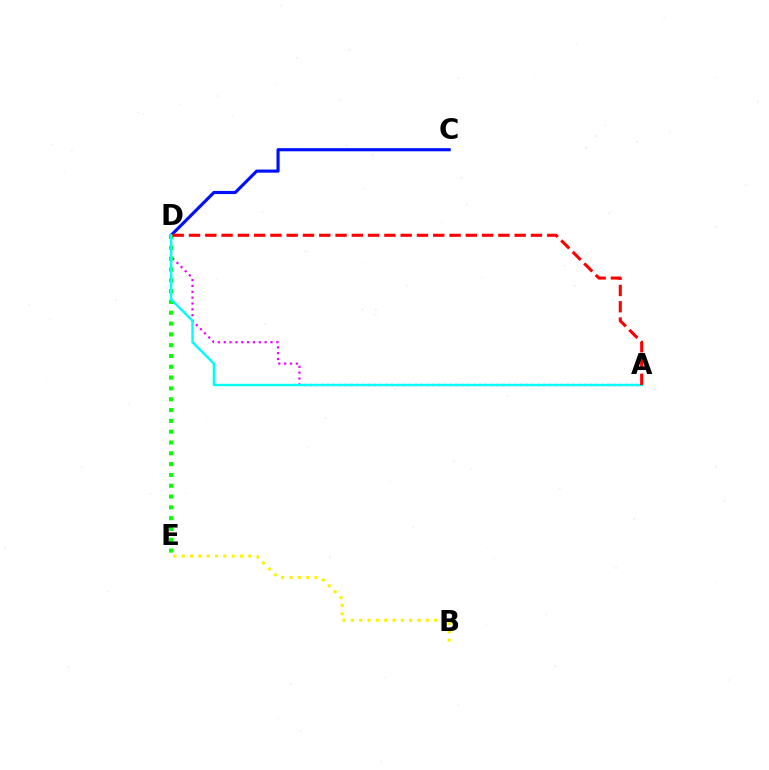{('A', 'D'): [{'color': '#ee00ff', 'line_style': 'dotted', 'thickness': 1.59}, {'color': '#00fff6', 'line_style': 'solid', 'thickness': 1.74}, {'color': '#ff0000', 'line_style': 'dashed', 'thickness': 2.21}], ('C', 'D'): [{'color': '#0010ff', 'line_style': 'solid', 'thickness': 2.26}], ('D', 'E'): [{'color': '#08ff00', 'line_style': 'dotted', 'thickness': 2.94}], ('B', 'E'): [{'color': '#fcf500', 'line_style': 'dotted', 'thickness': 2.26}]}